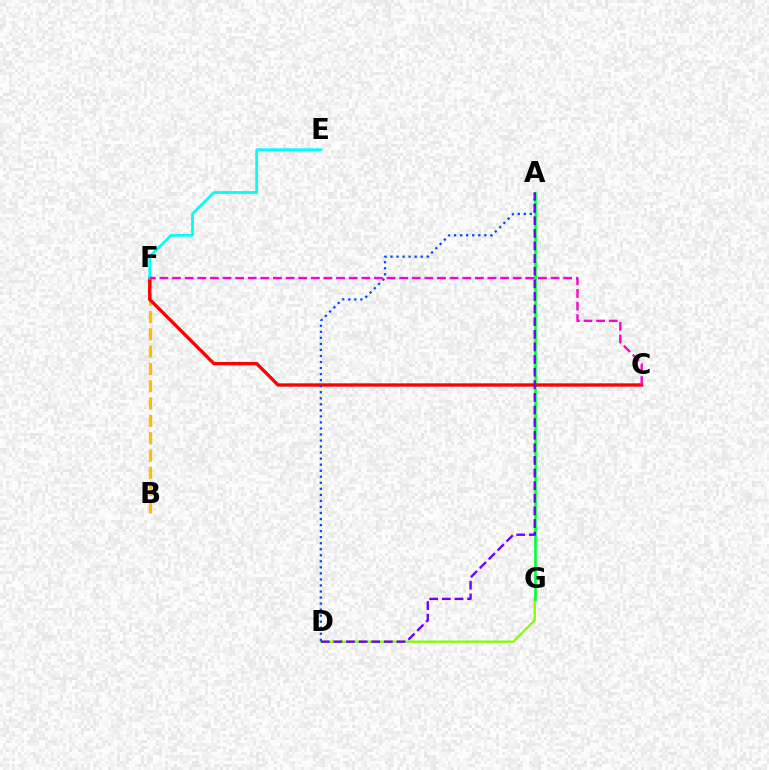{('D', 'G'): [{'color': '#84ff00', 'line_style': 'solid', 'thickness': 1.68}], ('B', 'F'): [{'color': '#ffbd00', 'line_style': 'dashed', 'thickness': 2.35}], ('A', 'G'): [{'color': '#00ff39', 'line_style': 'solid', 'thickness': 1.88}], ('C', 'F'): [{'color': '#ff0000', 'line_style': 'solid', 'thickness': 2.4}, {'color': '#ff00cf', 'line_style': 'dashed', 'thickness': 1.71}], ('E', 'F'): [{'color': '#00fff6', 'line_style': 'solid', 'thickness': 1.98}], ('A', 'D'): [{'color': '#004bff', 'line_style': 'dotted', 'thickness': 1.64}, {'color': '#7200ff', 'line_style': 'dashed', 'thickness': 1.71}]}